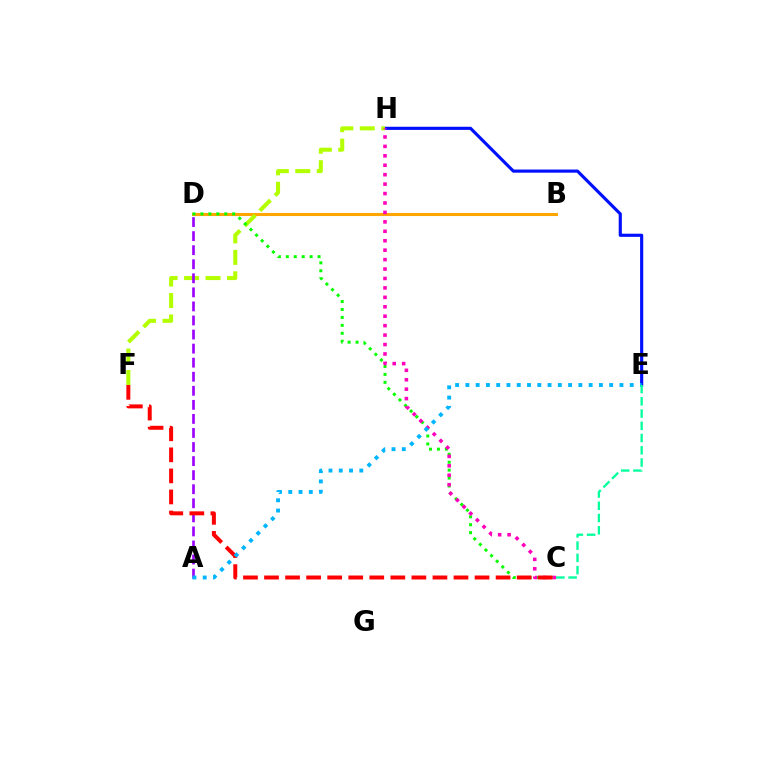{('B', 'D'): [{'color': '#ffa500', 'line_style': 'solid', 'thickness': 2.21}], ('E', 'H'): [{'color': '#0010ff', 'line_style': 'solid', 'thickness': 2.26}], ('F', 'H'): [{'color': '#b3ff00', 'line_style': 'dashed', 'thickness': 2.91}], ('A', 'D'): [{'color': '#9b00ff', 'line_style': 'dashed', 'thickness': 1.91}], ('C', 'D'): [{'color': '#08ff00', 'line_style': 'dotted', 'thickness': 2.16}], ('C', 'H'): [{'color': '#ff00bd', 'line_style': 'dotted', 'thickness': 2.56}], ('C', 'F'): [{'color': '#ff0000', 'line_style': 'dashed', 'thickness': 2.86}], ('A', 'E'): [{'color': '#00b5ff', 'line_style': 'dotted', 'thickness': 2.79}], ('C', 'E'): [{'color': '#00ff9d', 'line_style': 'dashed', 'thickness': 1.66}]}